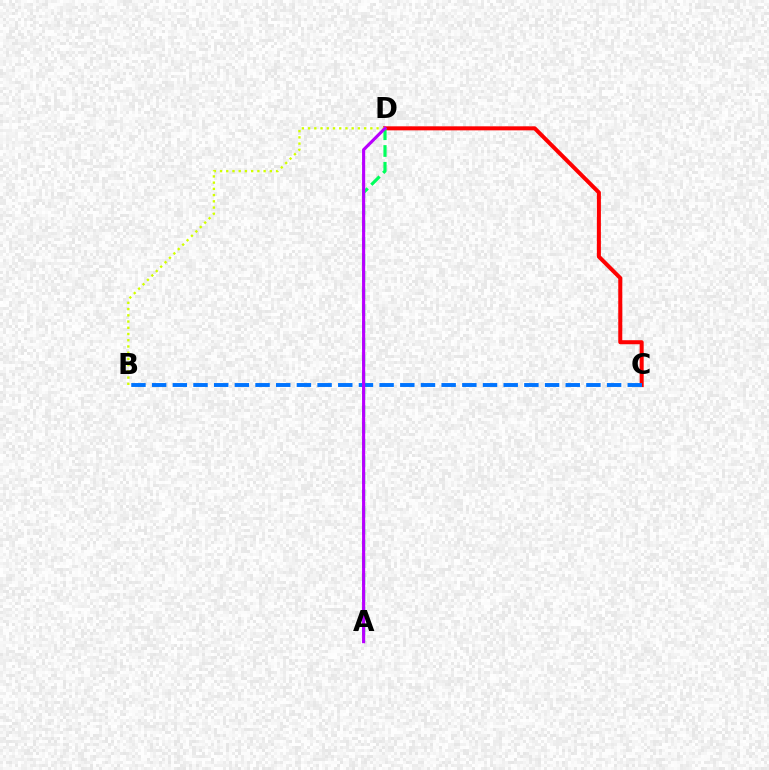{('C', 'D'): [{'color': '#ff0000', 'line_style': 'solid', 'thickness': 2.9}], ('B', 'C'): [{'color': '#0074ff', 'line_style': 'dashed', 'thickness': 2.81}], ('A', 'D'): [{'color': '#00ff5c', 'line_style': 'dashed', 'thickness': 2.28}, {'color': '#b900ff', 'line_style': 'solid', 'thickness': 2.24}], ('B', 'D'): [{'color': '#d1ff00', 'line_style': 'dotted', 'thickness': 1.69}]}